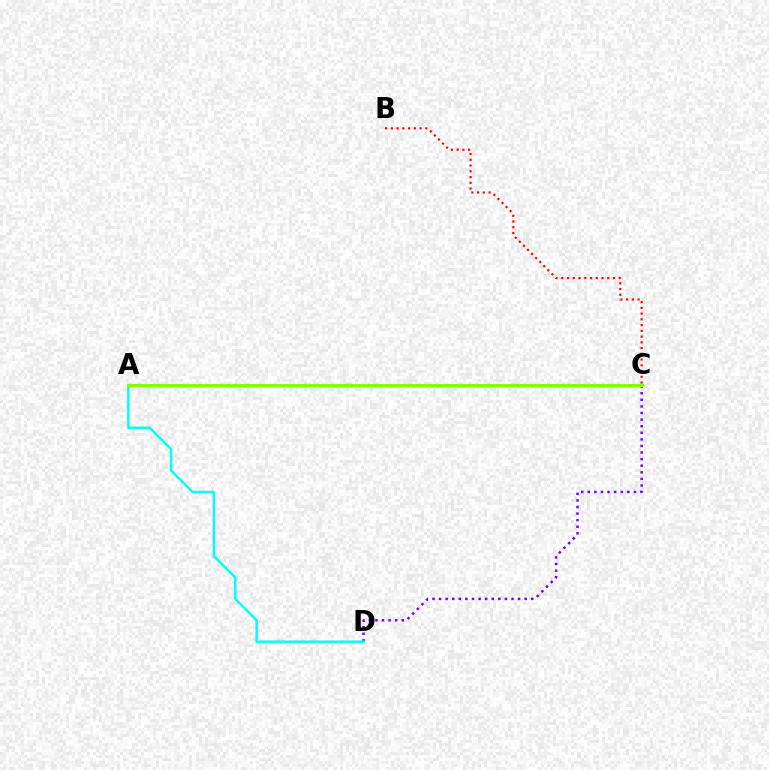{('C', 'D'): [{'color': '#7200ff', 'line_style': 'dotted', 'thickness': 1.79}], ('B', 'C'): [{'color': '#ff0000', 'line_style': 'dotted', 'thickness': 1.56}], ('A', 'D'): [{'color': '#00fff6', 'line_style': 'solid', 'thickness': 1.75}], ('A', 'C'): [{'color': '#84ff00', 'line_style': 'solid', 'thickness': 2.24}]}